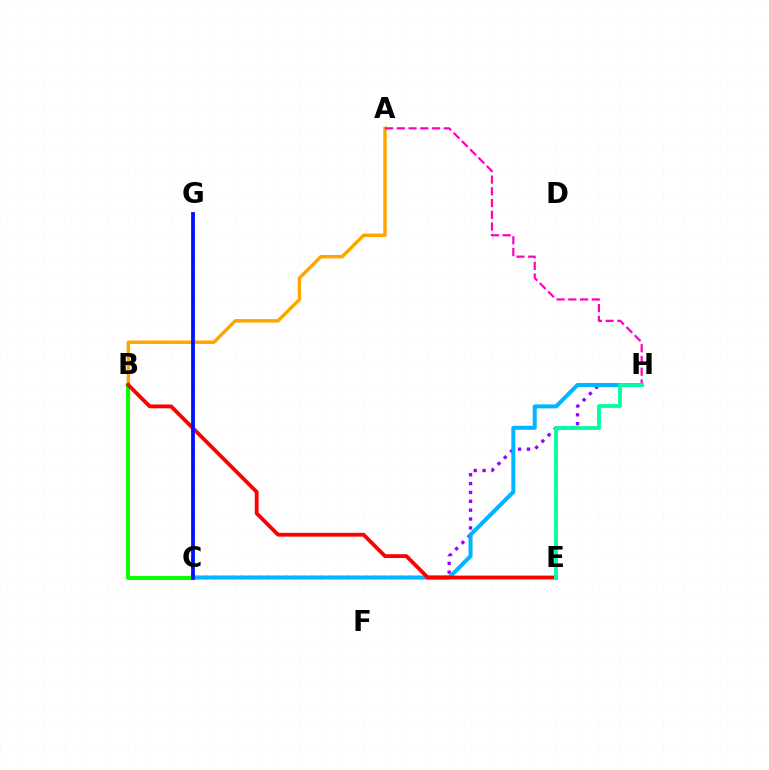{('A', 'B'): [{'color': '#ffa500', 'line_style': 'solid', 'thickness': 2.48}], ('A', 'H'): [{'color': '#ff00bd', 'line_style': 'dashed', 'thickness': 1.59}], ('C', 'H'): [{'color': '#9b00ff', 'line_style': 'dotted', 'thickness': 2.41}, {'color': '#00b5ff', 'line_style': 'solid', 'thickness': 2.89}], ('C', 'E'): [{'color': '#b3ff00', 'line_style': 'solid', 'thickness': 1.61}], ('B', 'C'): [{'color': '#08ff00', 'line_style': 'solid', 'thickness': 2.83}], ('B', 'E'): [{'color': '#ff0000', 'line_style': 'solid', 'thickness': 2.75}], ('C', 'G'): [{'color': '#0010ff', 'line_style': 'solid', 'thickness': 2.73}], ('E', 'H'): [{'color': '#00ff9d', 'line_style': 'solid', 'thickness': 2.75}]}